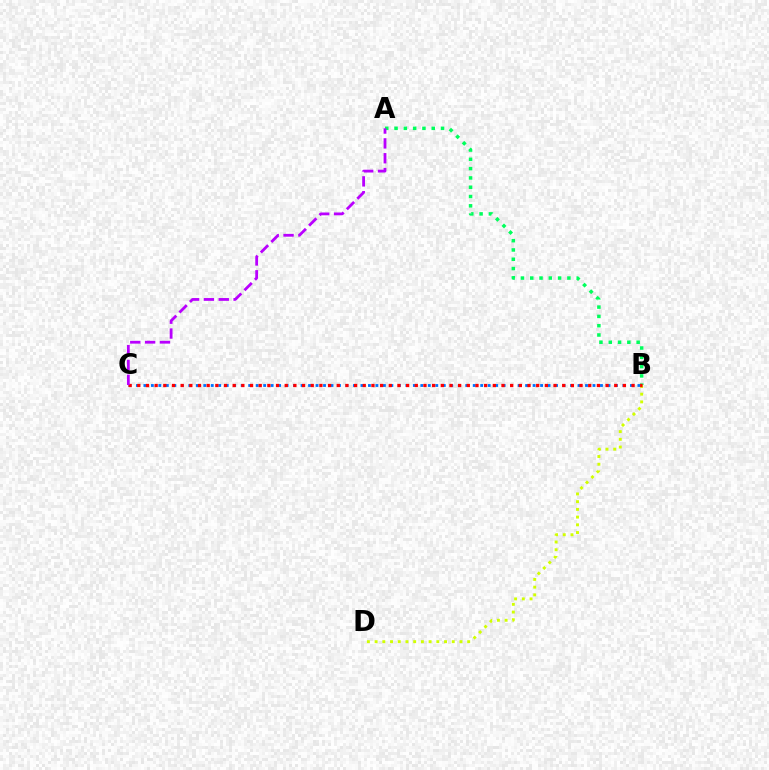{('B', 'D'): [{'color': '#d1ff00', 'line_style': 'dotted', 'thickness': 2.1}], ('A', 'B'): [{'color': '#00ff5c', 'line_style': 'dotted', 'thickness': 2.53}], ('B', 'C'): [{'color': '#0074ff', 'line_style': 'dotted', 'thickness': 2.03}, {'color': '#ff0000', 'line_style': 'dotted', 'thickness': 2.36}], ('A', 'C'): [{'color': '#b900ff', 'line_style': 'dashed', 'thickness': 2.02}]}